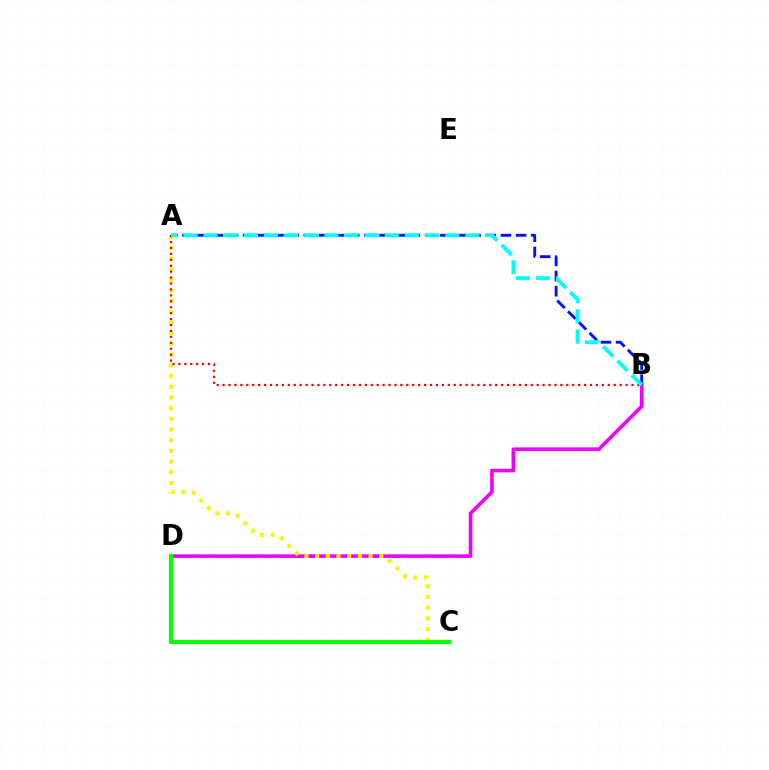{('B', 'D'): [{'color': '#ee00ff', 'line_style': 'solid', 'thickness': 2.59}], ('A', 'C'): [{'color': '#fcf500', 'line_style': 'dotted', 'thickness': 2.9}], ('A', 'B'): [{'color': '#0010ff', 'line_style': 'dashed', 'thickness': 2.06}, {'color': '#ff0000', 'line_style': 'dotted', 'thickness': 1.61}, {'color': '#00fff6', 'line_style': 'dashed', 'thickness': 2.74}], ('C', 'D'): [{'color': '#08ff00', 'line_style': 'solid', 'thickness': 2.99}]}